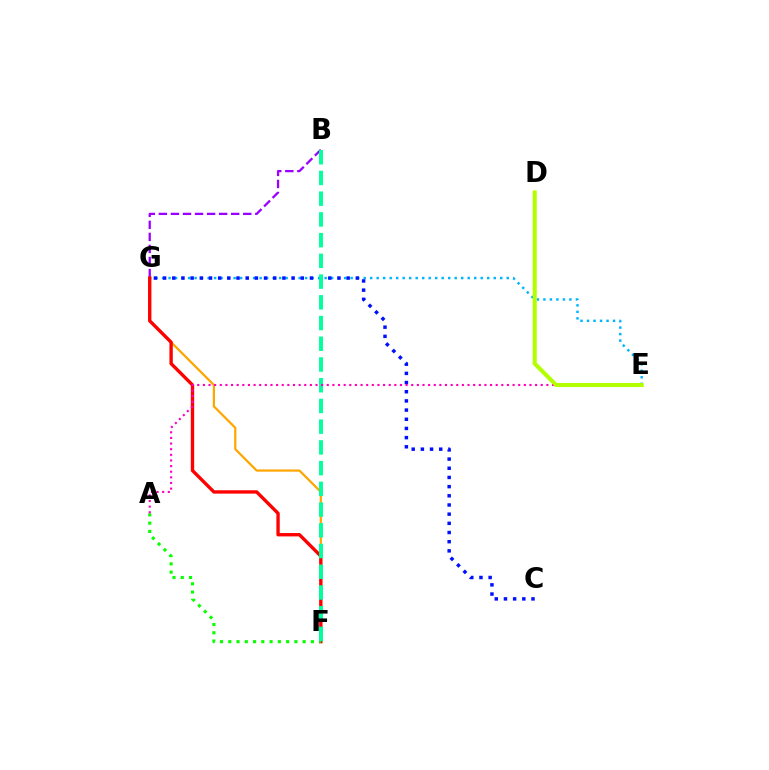{('B', 'G'): [{'color': '#9b00ff', 'line_style': 'dashed', 'thickness': 1.64}], ('F', 'G'): [{'color': '#ffa500', 'line_style': 'solid', 'thickness': 1.6}, {'color': '#ff0000', 'line_style': 'solid', 'thickness': 2.42}], ('E', 'G'): [{'color': '#00b5ff', 'line_style': 'dotted', 'thickness': 1.77}], ('A', 'F'): [{'color': '#08ff00', 'line_style': 'dotted', 'thickness': 2.24}], ('C', 'G'): [{'color': '#0010ff', 'line_style': 'dotted', 'thickness': 2.49}], ('B', 'F'): [{'color': '#00ff9d', 'line_style': 'dashed', 'thickness': 2.82}], ('A', 'E'): [{'color': '#ff00bd', 'line_style': 'dotted', 'thickness': 1.53}], ('D', 'E'): [{'color': '#b3ff00', 'line_style': 'solid', 'thickness': 2.93}]}